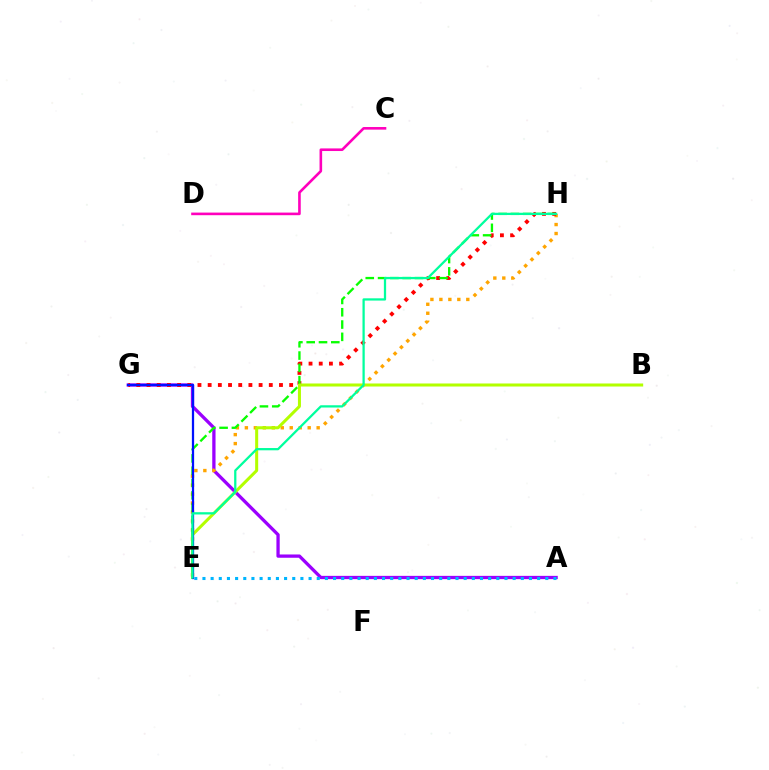{('A', 'G'): [{'color': '#9b00ff', 'line_style': 'solid', 'thickness': 2.37}], ('E', 'H'): [{'color': '#ffa500', 'line_style': 'dotted', 'thickness': 2.44}, {'color': '#08ff00', 'line_style': 'dashed', 'thickness': 1.67}, {'color': '#00ff9d', 'line_style': 'solid', 'thickness': 1.63}], ('G', 'H'): [{'color': '#ff0000', 'line_style': 'dotted', 'thickness': 2.77}], ('C', 'D'): [{'color': '#ff00bd', 'line_style': 'solid', 'thickness': 1.88}], ('B', 'E'): [{'color': '#b3ff00', 'line_style': 'solid', 'thickness': 2.18}], ('E', 'G'): [{'color': '#0010ff', 'line_style': 'solid', 'thickness': 1.63}], ('A', 'E'): [{'color': '#00b5ff', 'line_style': 'dotted', 'thickness': 2.22}]}